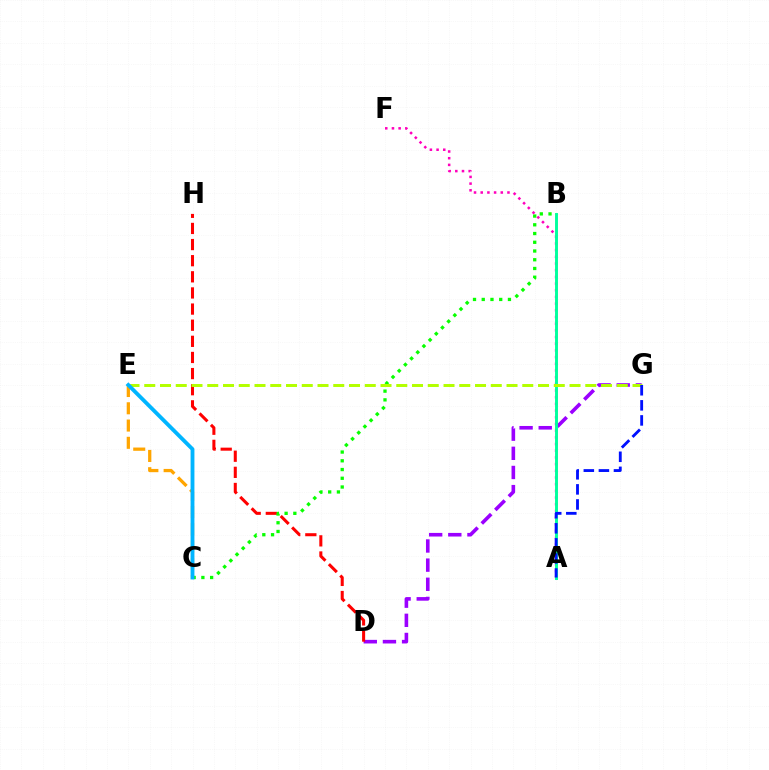{('D', 'G'): [{'color': '#9b00ff', 'line_style': 'dashed', 'thickness': 2.6}], ('D', 'H'): [{'color': '#ff0000', 'line_style': 'dashed', 'thickness': 2.19}], ('B', 'C'): [{'color': '#08ff00', 'line_style': 'dotted', 'thickness': 2.37}], ('A', 'F'): [{'color': '#ff00bd', 'line_style': 'dotted', 'thickness': 1.82}], ('A', 'B'): [{'color': '#00ff9d', 'line_style': 'solid', 'thickness': 2.11}], ('E', 'G'): [{'color': '#b3ff00', 'line_style': 'dashed', 'thickness': 2.14}], ('C', 'E'): [{'color': '#ffa500', 'line_style': 'dashed', 'thickness': 2.35}, {'color': '#00b5ff', 'line_style': 'solid', 'thickness': 2.77}], ('A', 'G'): [{'color': '#0010ff', 'line_style': 'dashed', 'thickness': 2.05}]}